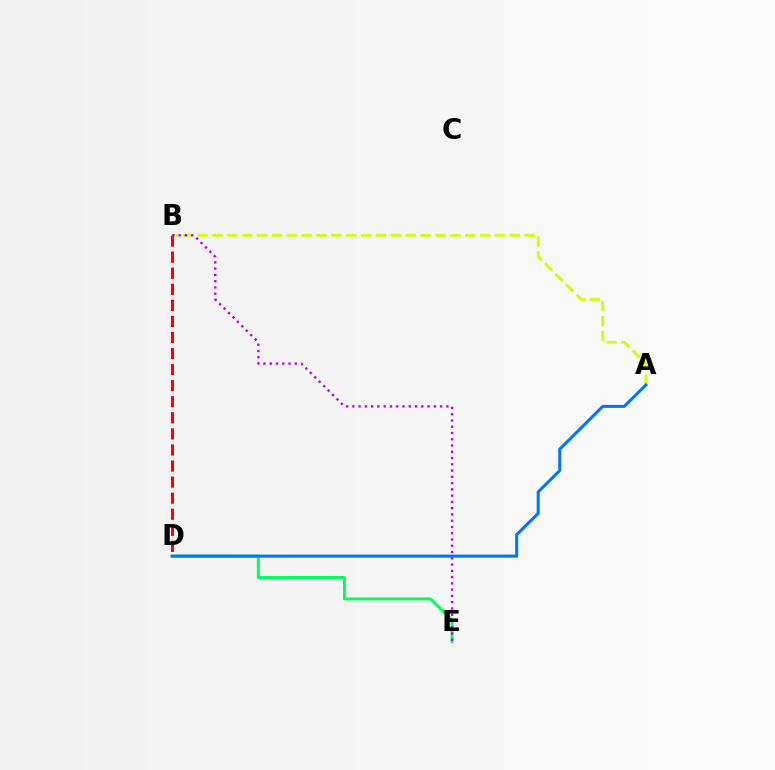{('D', 'E'): [{'color': '#00ff5c', 'line_style': 'solid', 'thickness': 2.11}], ('A', 'B'): [{'color': '#d1ff00', 'line_style': 'dashed', 'thickness': 2.02}], ('B', 'D'): [{'color': '#ff0000', 'line_style': 'dashed', 'thickness': 2.18}], ('A', 'D'): [{'color': '#0074ff', 'line_style': 'solid', 'thickness': 2.18}], ('B', 'E'): [{'color': '#b900ff', 'line_style': 'dotted', 'thickness': 1.7}]}